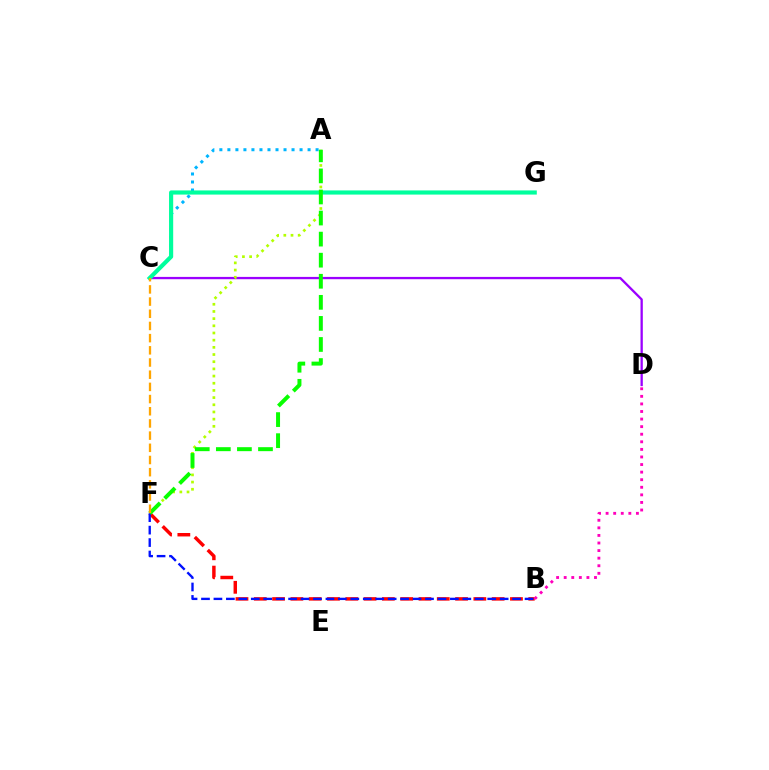{('A', 'C'): [{'color': '#00b5ff', 'line_style': 'dotted', 'thickness': 2.18}], ('B', 'F'): [{'color': '#ff0000', 'line_style': 'dashed', 'thickness': 2.49}, {'color': '#0010ff', 'line_style': 'dashed', 'thickness': 1.69}], ('C', 'D'): [{'color': '#9b00ff', 'line_style': 'solid', 'thickness': 1.66}], ('A', 'F'): [{'color': '#b3ff00', 'line_style': 'dotted', 'thickness': 1.95}, {'color': '#08ff00', 'line_style': 'dashed', 'thickness': 2.86}], ('C', 'G'): [{'color': '#00ff9d', 'line_style': 'solid', 'thickness': 2.99}], ('B', 'D'): [{'color': '#ff00bd', 'line_style': 'dotted', 'thickness': 2.06}], ('C', 'F'): [{'color': '#ffa500', 'line_style': 'dashed', 'thickness': 1.66}]}